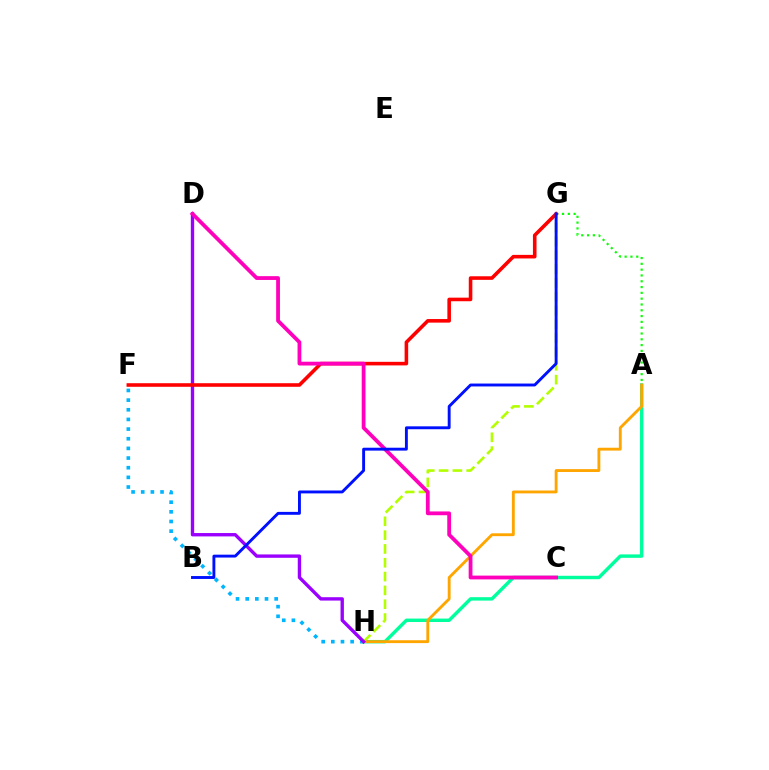{('A', 'H'): [{'color': '#00ff9d', 'line_style': 'solid', 'thickness': 2.46}, {'color': '#ffa500', 'line_style': 'solid', 'thickness': 2.05}], ('F', 'H'): [{'color': '#00b5ff', 'line_style': 'dotted', 'thickness': 2.62}], ('G', 'H'): [{'color': '#b3ff00', 'line_style': 'dashed', 'thickness': 1.88}], ('A', 'G'): [{'color': '#08ff00', 'line_style': 'dotted', 'thickness': 1.58}], ('D', 'H'): [{'color': '#9b00ff', 'line_style': 'solid', 'thickness': 2.42}], ('F', 'G'): [{'color': '#ff0000', 'line_style': 'solid', 'thickness': 2.58}], ('C', 'D'): [{'color': '#ff00bd', 'line_style': 'solid', 'thickness': 2.73}], ('B', 'G'): [{'color': '#0010ff', 'line_style': 'solid', 'thickness': 2.09}]}